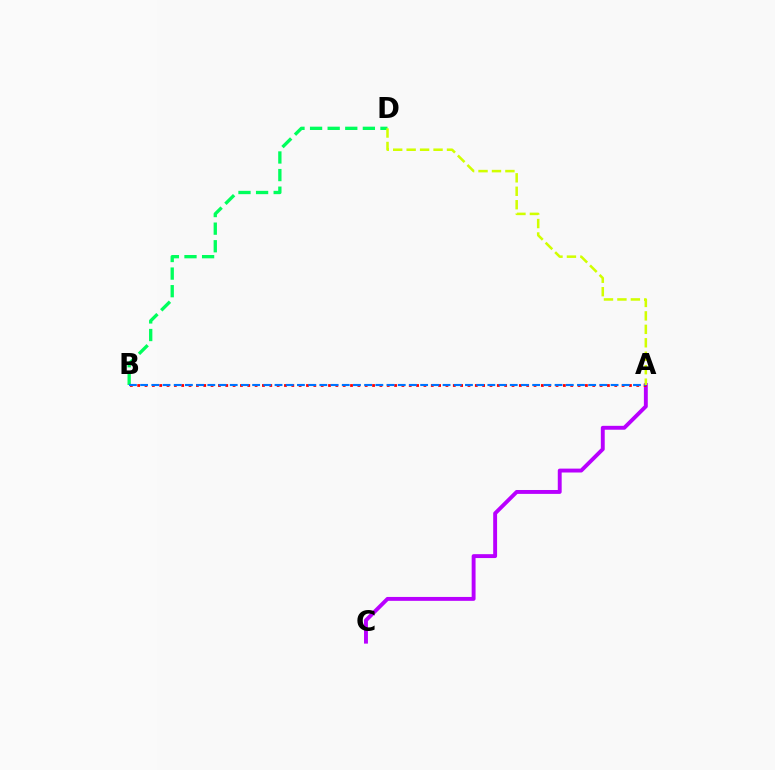{('A', 'C'): [{'color': '#b900ff', 'line_style': 'solid', 'thickness': 2.8}], ('A', 'B'): [{'color': '#ff0000', 'line_style': 'dotted', 'thickness': 1.99}, {'color': '#0074ff', 'line_style': 'dashed', 'thickness': 1.52}], ('B', 'D'): [{'color': '#00ff5c', 'line_style': 'dashed', 'thickness': 2.39}], ('A', 'D'): [{'color': '#d1ff00', 'line_style': 'dashed', 'thickness': 1.83}]}